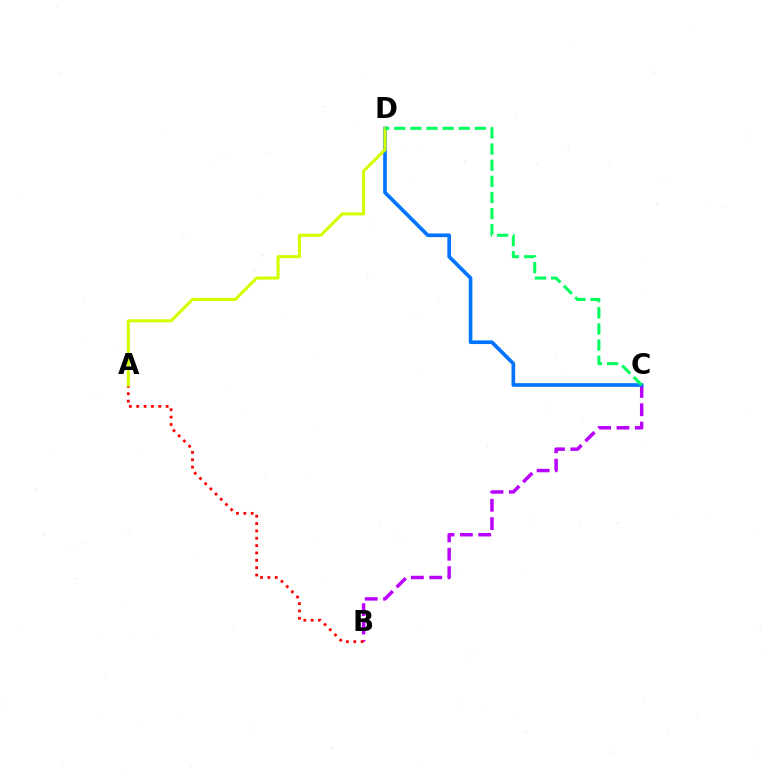{('B', 'C'): [{'color': '#b900ff', 'line_style': 'dashed', 'thickness': 2.49}], ('A', 'B'): [{'color': '#ff0000', 'line_style': 'dotted', 'thickness': 2.0}], ('C', 'D'): [{'color': '#0074ff', 'line_style': 'solid', 'thickness': 2.64}, {'color': '#00ff5c', 'line_style': 'dashed', 'thickness': 2.19}], ('A', 'D'): [{'color': '#d1ff00', 'line_style': 'solid', 'thickness': 2.22}]}